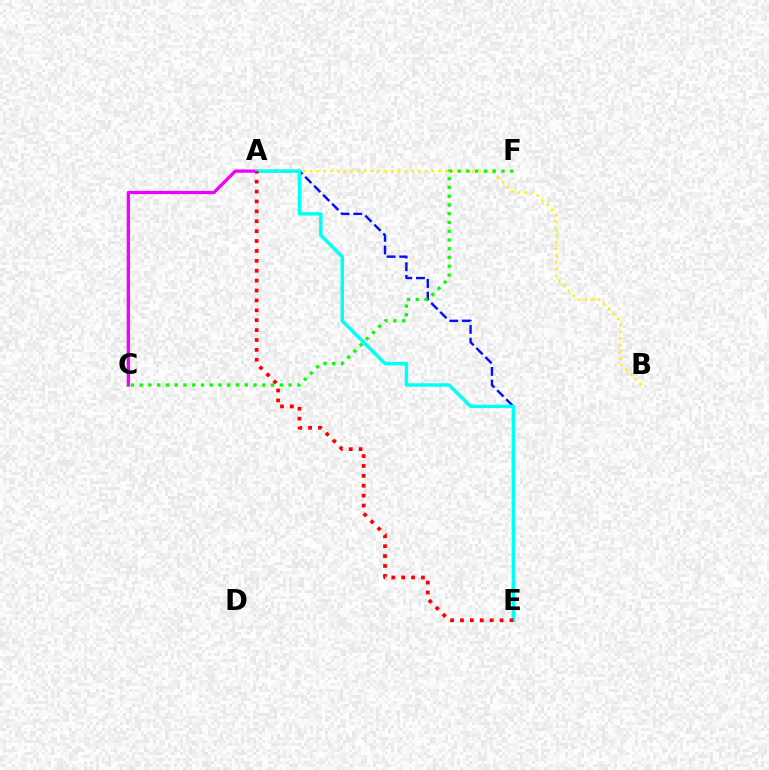{('A', 'B'): [{'color': '#fcf500', 'line_style': 'dotted', 'thickness': 1.84}], ('A', 'C'): [{'color': '#ee00ff', 'line_style': 'solid', 'thickness': 2.34}], ('A', 'E'): [{'color': '#0010ff', 'line_style': 'dashed', 'thickness': 1.73}, {'color': '#00fff6', 'line_style': 'solid', 'thickness': 2.48}, {'color': '#ff0000', 'line_style': 'dotted', 'thickness': 2.69}], ('C', 'F'): [{'color': '#08ff00', 'line_style': 'dotted', 'thickness': 2.38}]}